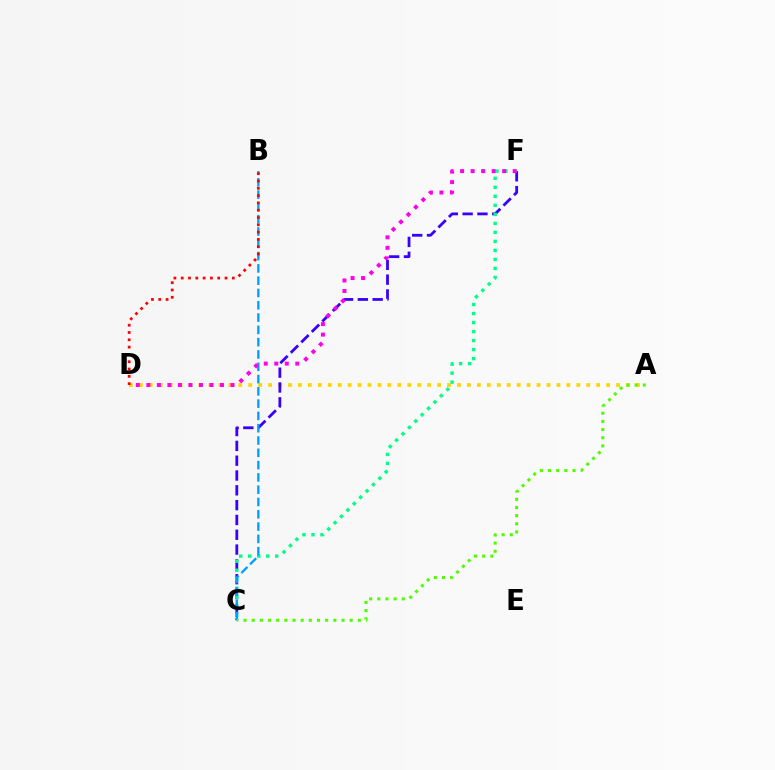{('A', 'D'): [{'color': '#ffd500', 'line_style': 'dotted', 'thickness': 2.7}], ('C', 'F'): [{'color': '#3700ff', 'line_style': 'dashed', 'thickness': 2.01}, {'color': '#00ff86', 'line_style': 'dotted', 'thickness': 2.45}], ('B', 'C'): [{'color': '#009eff', 'line_style': 'dashed', 'thickness': 1.67}], ('B', 'D'): [{'color': '#ff0000', 'line_style': 'dotted', 'thickness': 1.98}], ('A', 'C'): [{'color': '#4fff00', 'line_style': 'dotted', 'thickness': 2.22}], ('D', 'F'): [{'color': '#ff00ed', 'line_style': 'dotted', 'thickness': 2.86}]}